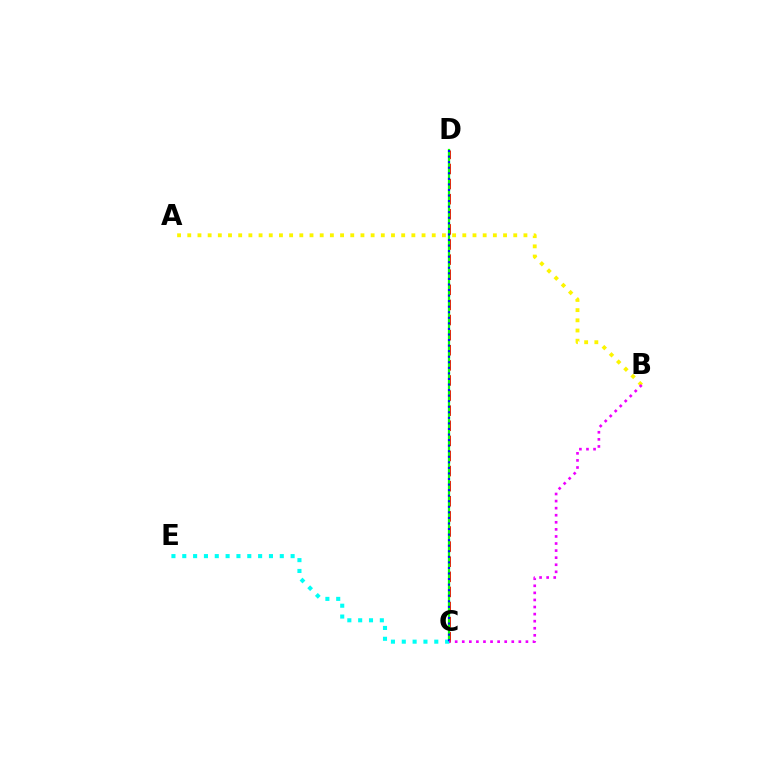{('C', 'D'): [{'color': '#ff0000', 'line_style': 'dashed', 'thickness': 2.05}, {'color': '#08ff00', 'line_style': 'solid', 'thickness': 1.61}, {'color': '#0010ff', 'line_style': 'dotted', 'thickness': 1.51}], ('A', 'B'): [{'color': '#fcf500', 'line_style': 'dotted', 'thickness': 2.77}], ('C', 'E'): [{'color': '#00fff6', 'line_style': 'dotted', 'thickness': 2.94}], ('B', 'C'): [{'color': '#ee00ff', 'line_style': 'dotted', 'thickness': 1.92}]}